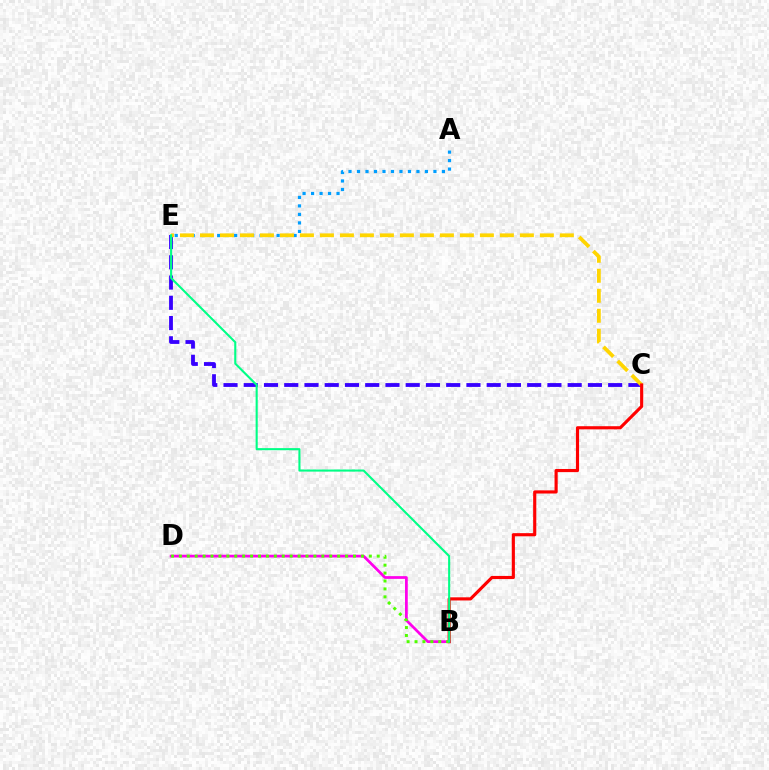{('A', 'E'): [{'color': '#009eff', 'line_style': 'dotted', 'thickness': 2.31}], ('C', 'E'): [{'color': '#3700ff', 'line_style': 'dashed', 'thickness': 2.75}, {'color': '#ffd500', 'line_style': 'dashed', 'thickness': 2.72}], ('B', 'D'): [{'color': '#ff00ed', 'line_style': 'solid', 'thickness': 1.98}, {'color': '#4fff00', 'line_style': 'dotted', 'thickness': 2.15}], ('B', 'C'): [{'color': '#ff0000', 'line_style': 'solid', 'thickness': 2.26}], ('B', 'E'): [{'color': '#00ff86', 'line_style': 'solid', 'thickness': 1.51}]}